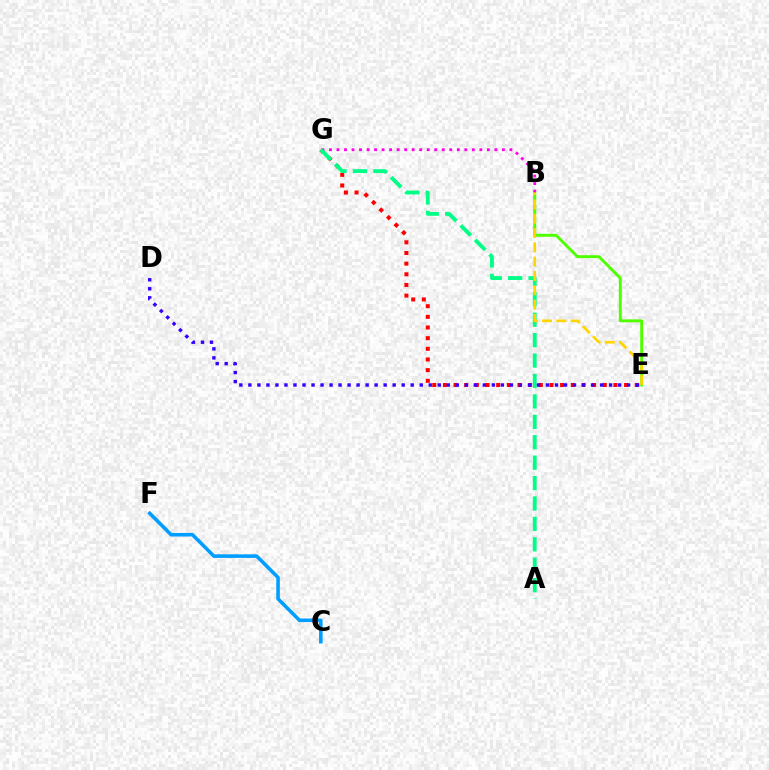{('E', 'G'): [{'color': '#ff0000', 'line_style': 'dotted', 'thickness': 2.9}], ('B', 'E'): [{'color': '#4fff00', 'line_style': 'solid', 'thickness': 2.1}, {'color': '#ffd500', 'line_style': 'dashed', 'thickness': 1.94}], ('B', 'G'): [{'color': '#ff00ed', 'line_style': 'dotted', 'thickness': 2.04}], ('A', 'G'): [{'color': '#00ff86', 'line_style': 'dashed', 'thickness': 2.77}], ('C', 'F'): [{'color': '#009eff', 'line_style': 'solid', 'thickness': 2.57}], ('D', 'E'): [{'color': '#3700ff', 'line_style': 'dotted', 'thickness': 2.45}]}